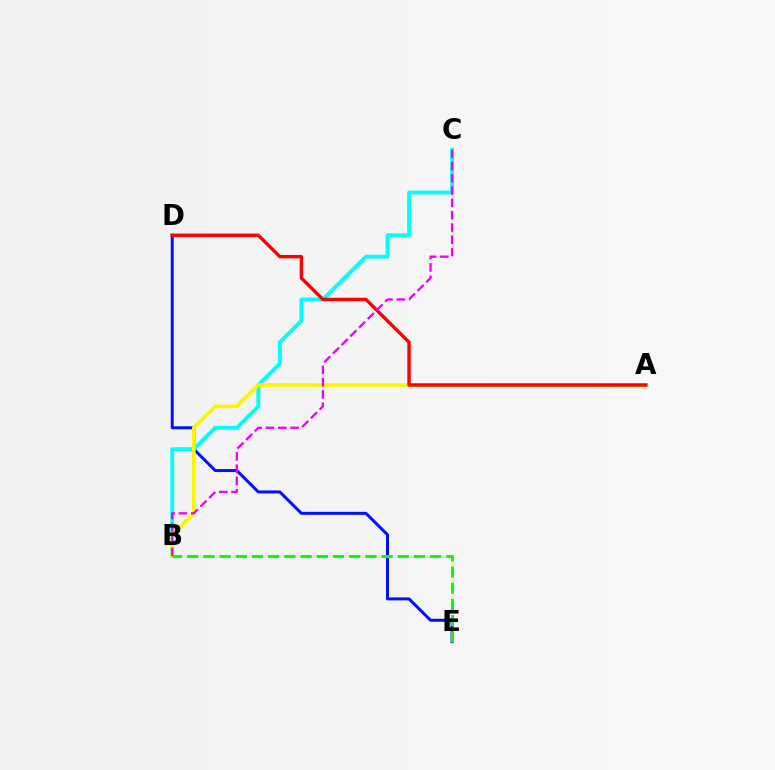{('D', 'E'): [{'color': '#0010ff', 'line_style': 'solid', 'thickness': 2.16}], ('B', 'C'): [{'color': '#00fff6', 'line_style': 'solid', 'thickness': 2.77}, {'color': '#ee00ff', 'line_style': 'dashed', 'thickness': 1.67}], ('A', 'B'): [{'color': '#fcf500', 'line_style': 'solid', 'thickness': 2.62}], ('B', 'E'): [{'color': '#08ff00', 'line_style': 'dashed', 'thickness': 2.2}], ('A', 'D'): [{'color': '#ff0000', 'line_style': 'solid', 'thickness': 2.44}]}